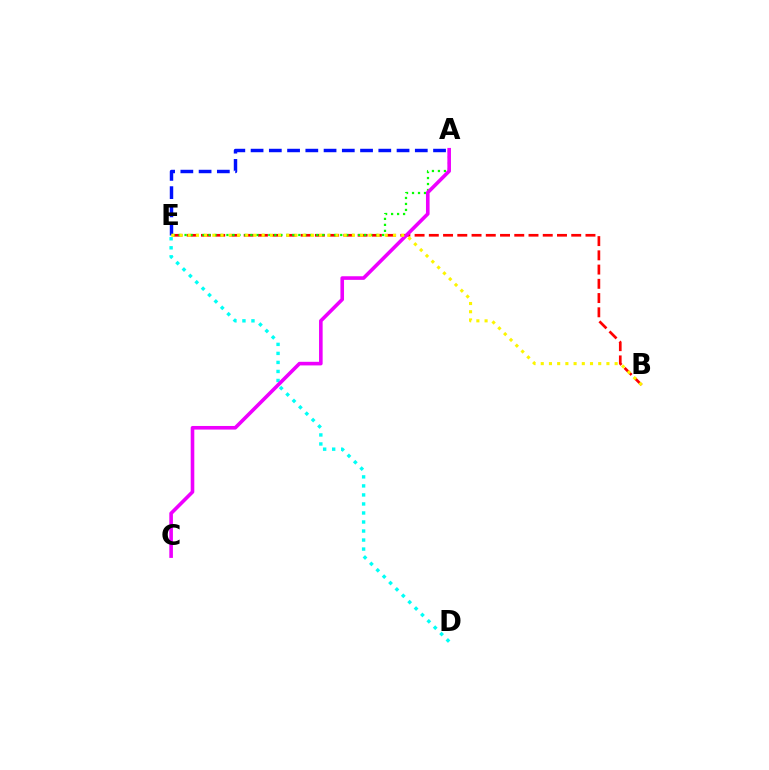{('B', 'E'): [{'color': '#ff0000', 'line_style': 'dashed', 'thickness': 1.93}, {'color': '#fcf500', 'line_style': 'dotted', 'thickness': 2.23}], ('D', 'E'): [{'color': '#00fff6', 'line_style': 'dotted', 'thickness': 2.45}], ('A', 'E'): [{'color': '#0010ff', 'line_style': 'dashed', 'thickness': 2.48}, {'color': '#08ff00', 'line_style': 'dotted', 'thickness': 1.63}], ('A', 'C'): [{'color': '#ee00ff', 'line_style': 'solid', 'thickness': 2.6}]}